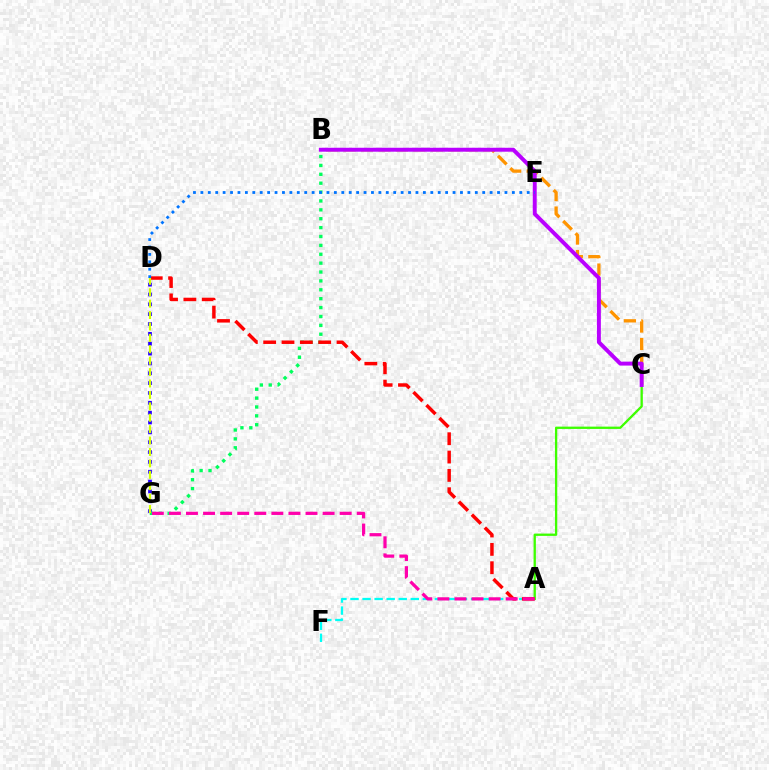{('D', 'G'): [{'color': '#2500ff', 'line_style': 'dotted', 'thickness': 2.68}, {'color': '#d1ff00', 'line_style': 'dashed', 'thickness': 1.55}], ('A', 'C'): [{'color': '#3dff00', 'line_style': 'solid', 'thickness': 1.66}], ('A', 'F'): [{'color': '#00fff6', 'line_style': 'dashed', 'thickness': 1.64}], ('B', 'C'): [{'color': '#ff9400', 'line_style': 'dashed', 'thickness': 2.37}, {'color': '#b900ff', 'line_style': 'solid', 'thickness': 2.84}], ('B', 'G'): [{'color': '#00ff5c', 'line_style': 'dotted', 'thickness': 2.41}], ('A', 'D'): [{'color': '#ff0000', 'line_style': 'dashed', 'thickness': 2.49}], ('D', 'E'): [{'color': '#0074ff', 'line_style': 'dotted', 'thickness': 2.02}], ('A', 'G'): [{'color': '#ff00ac', 'line_style': 'dashed', 'thickness': 2.32}]}